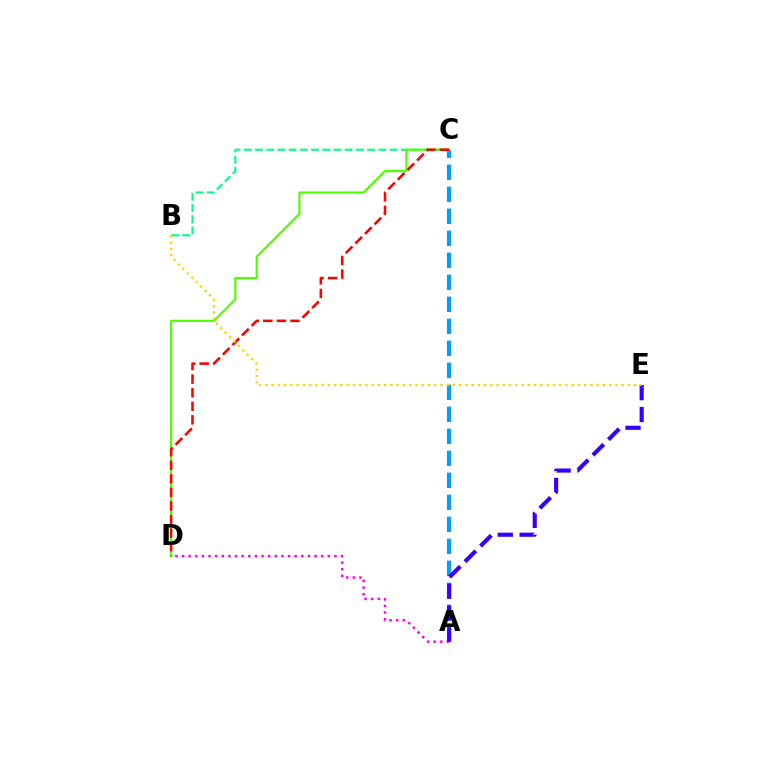{('A', 'C'): [{'color': '#009eff', 'line_style': 'dashed', 'thickness': 2.99}], ('A', 'D'): [{'color': '#ff00ed', 'line_style': 'dotted', 'thickness': 1.8}], ('B', 'C'): [{'color': '#00ff86', 'line_style': 'dashed', 'thickness': 1.52}], ('C', 'D'): [{'color': '#4fff00', 'line_style': 'solid', 'thickness': 1.56}, {'color': '#ff0000', 'line_style': 'dashed', 'thickness': 1.84}], ('A', 'E'): [{'color': '#3700ff', 'line_style': 'dashed', 'thickness': 2.97}], ('B', 'E'): [{'color': '#ffd500', 'line_style': 'dotted', 'thickness': 1.7}]}